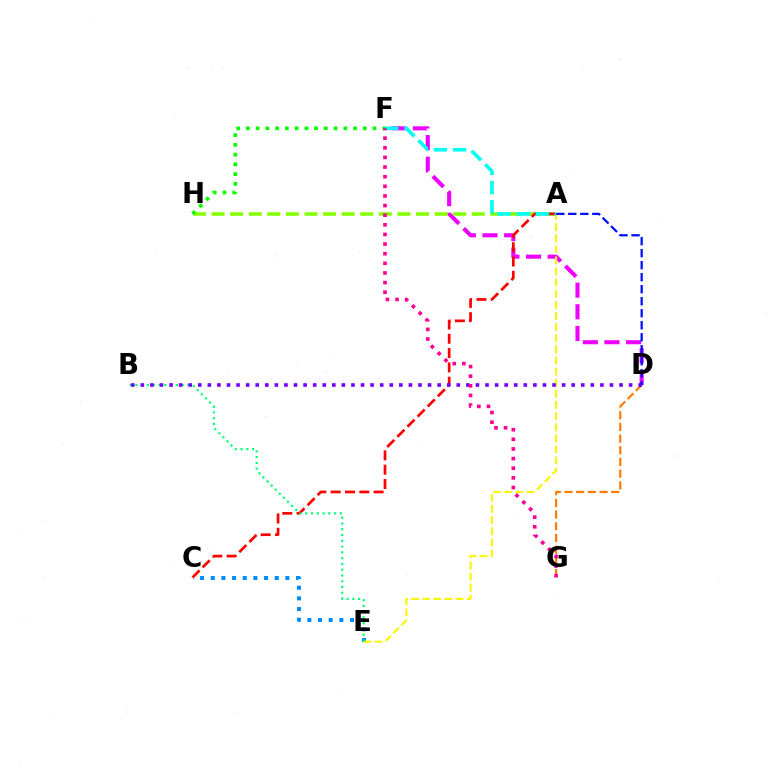{('C', 'E'): [{'color': '#008cff', 'line_style': 'dotted', 'thickness': 2.9}], ('D', 'G'): [{'color': '#ff7c00', 'line_style': 'dashed', 'thickness': 1.59}], ('D', 'F'): [{'color': '#ee00ff', 'line_style': 'dashed', 'thickness': 2.94}], ('A', 'H'): [{'color': '#84ff00', 'line_style': 'dashed', 'thickness': 2.52}], ('A', 'C'): [{'color': '#ff0000', 'line_style': 'dashed', 'thickness': 1.95}], ('A', 'E'): [{'color': '#fcf500', 'line_style': 'dashed', 'thickness': 1.51}], ('B', 'E'): [{'color': '#00ff74', 'line_style': 'dotted', 'thickness': 1.57}], ('A', 'F'): [{'color': '#00fff6', 'line_style': 'dashed', 'thickness': 2.61}], ('B', 'D'): [{'color': '#7200ff', 'line_style': 'dotted', 'thickness': 2.6}], ('A', 'D'): [{'color': '#0010ff', 'line_style': 'dashed', 'thickness': 1.63}], ('F', 'H'): [{'color': '#08ff00', 'line_style': 'dotted', 'thickness': 2.65}], ('F', 'G'): [{'color': '#ff0094', 'line_style': 'dotted', 'thickness': 2.62}]}